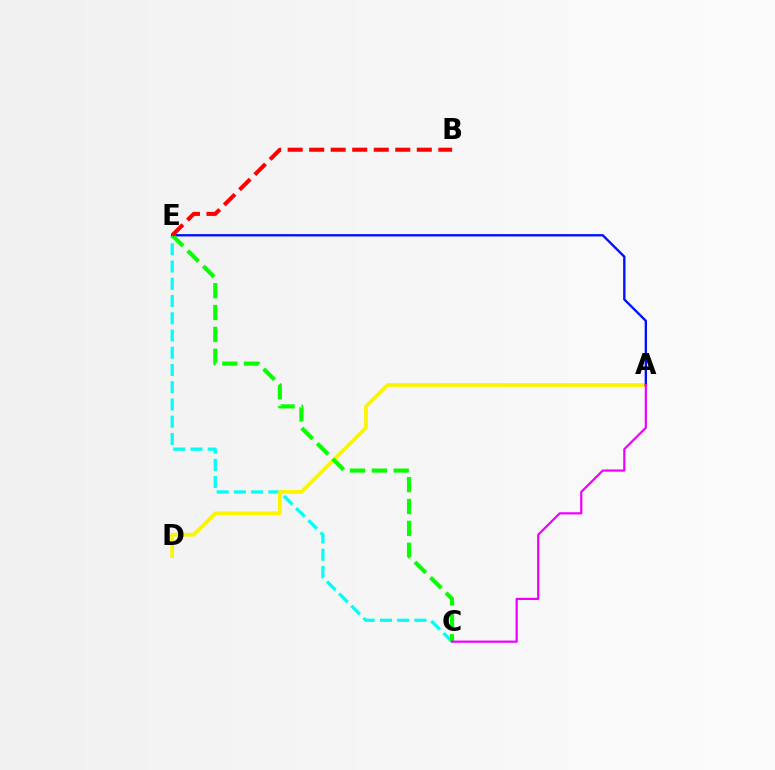{('C', 'E'): [{'color': '#00fff6', 'line_style': 'dashed', 'thickness': 2.34}, {'color': '#08ff00', 'line_style': 'dashed', 'thickness': 2.97}], ('A', 'D'): [{'color': '#fcf500', 'line_style': 'solid', 'thickness': 2.7}], ('A', 'E'): [{'color': '#0010ff', 'line_style': 'solid', 'thickness': 1.69}], ('B', 'E'): [{'color': '#ff0000', 'line_style': 'dashed', 'thickness': 2.92}], ('A', 'C'): [{'color': '#ee00ff', 'line_style': 'solid', 'thickness': 1.58}]}